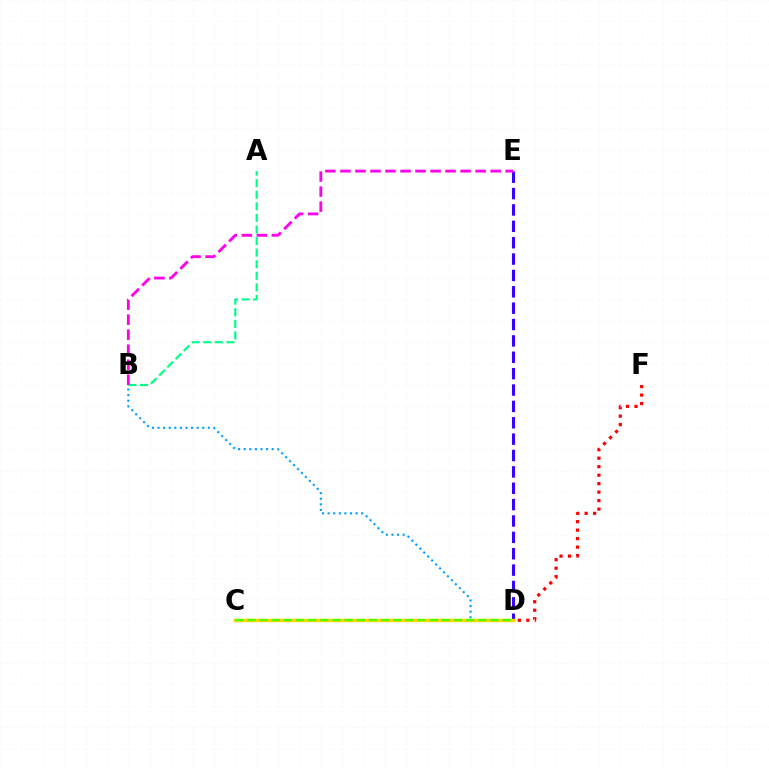{('A', 'B'): [{'color': '#00ff86', 'line_style': 'dashed', 'thickness': 1.57}], ('B', 'D'): [{'color': '#009eff', 'line_style': 'dotted', 'thickness': 1.52}], ('D', 'E'): [{'color': '#3700ff', 'line_style': 'dashed', 'thickness': 2.22}], ('B', 'E'): [{'color': '#ff00ed', 'line_style': 'dashed', 'thickness': 2.04}], ('C', 'D'): [{'color': '#ffd500', 'line_style': 'solid', 'thickness': 2.49}, {'color': '#4fff00', 'line_style': 'dashed', 'thickness': 1.65}], ('D', 'F'): [{'color': '#ff0000', 'line_style': 'dotted', 'thickness': 2.31}]}